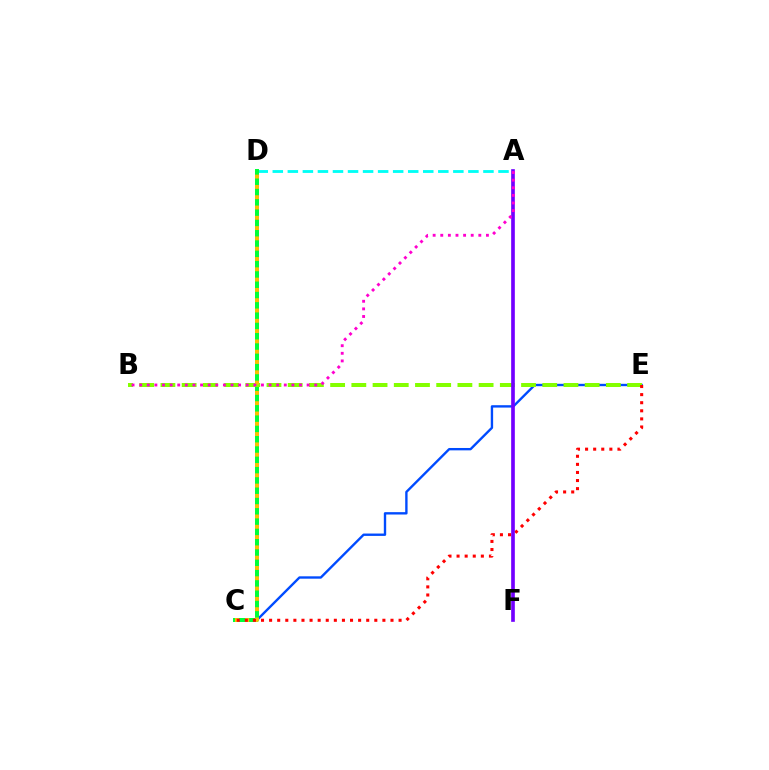{('A', 'D'): [{'color': '#00fff6', 'line_style': 'dashed', 'thickness': 2.04}], ('C', 'E'): [{'color': '#004bff', 'line_style': 'solid', 'thickness': 1.71}, {'color': '#ff0000', 'line_style': 'dotted', 'thickness': 2.2}], ('C', 'D'): [{'color': '#00ff39', 'line_style': 'solid', 'thickness': 2.88}, {'color': '#ffbd00', 'line_style': 'dotted', 'thickness': 2.8}], ('B', 'E'): [{'color': '#84ff00', 'line_style': 'dashed', 'thickness': 2.88}], ('A', 'F'): [{'color': '#7200ff', 'line_style': 'solid', 'thickness': 2.64}], ('A', 'B'): [{'color': '#ff00cf', 'line_style': 'dotted', 'thickness': 2.07}]}